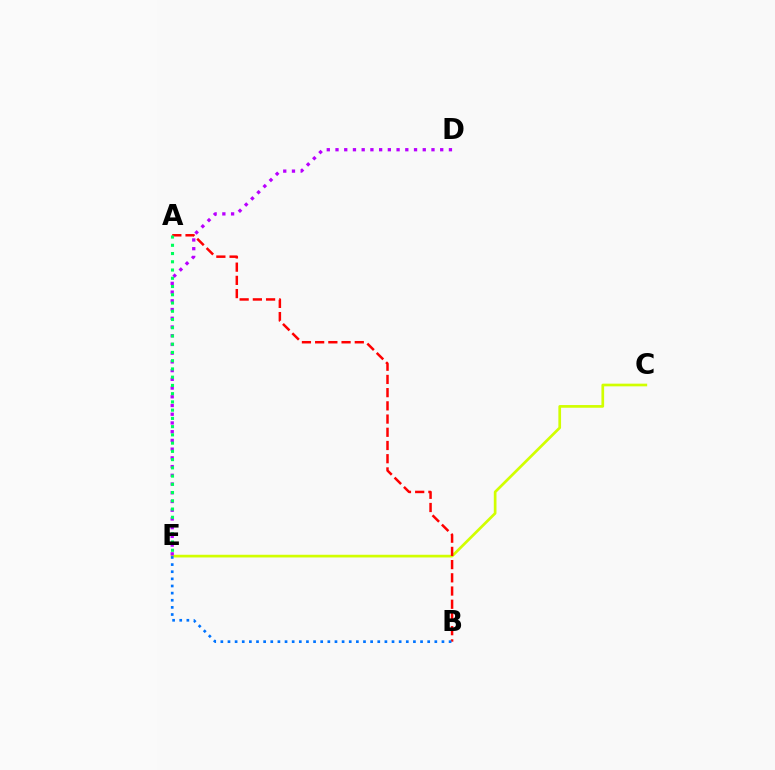{('C', 'E'): [{'color': '#d1ff00', 'line_style': 'solid', 'thickness': 1.94}], ('A', 'B'): [{'color': '#ff0000', 'line_style': 'dashed', 'thickness': 1.79}], ('B', 'E'): [{'color': '#0074ff', 'line_style': 'dotted', 'thickness': 1.94}], ('D', 'E'): [{'color': '#b900ff', 'line_style': 'dotted', 'thickness': 2.37}], ('A', 'E'): [{'color': '#00ff5c', 'line_style': 'dotted', 'thickness': 2.24}]}